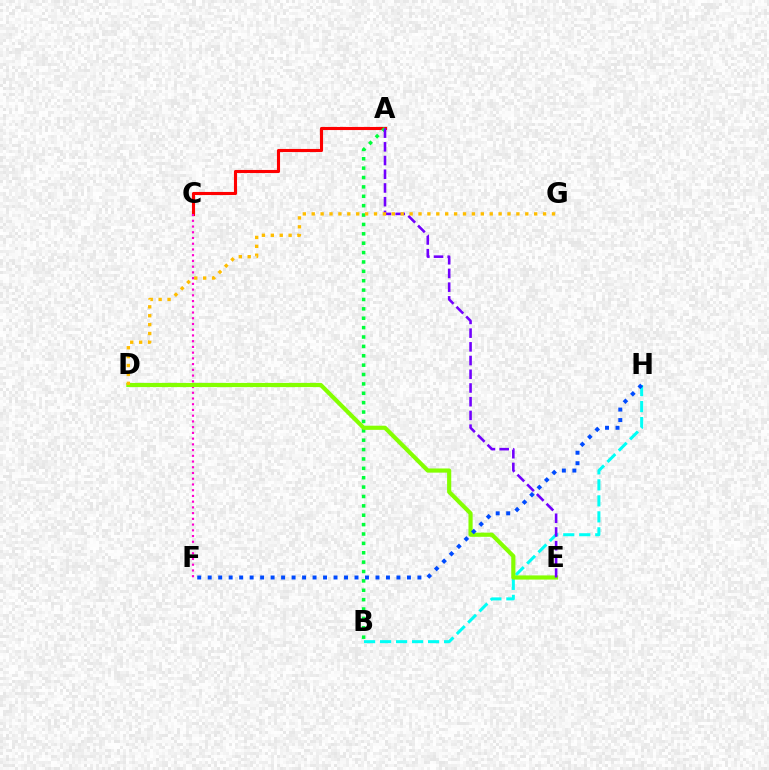{('A', 'C'): [{'color': '#ff0000', 'line_style': 'solid', 'thickness': 2.23}], ('B', 'H'): [{'color': '#00fff6', 'line_style': 'dashed', 'thickness': 2.17}], ('C', 'F'): [{'color': '#ff00cf', 'line_style': 'dotted', 'thickness': 1.56}], ('A', 'B'): [{'color': '#00ff39', 'line_style': 'dotted', 'thickness': 2.55}], ('D', 'E'): [{'color': '#84ff00', 'line_style': 'solid', 'thickness': 2.99}], ('A', 'E'): [{'color': '#7200ff', 'line_style': 'dashed', 'thickness': 1.86}], ('F', 'H'): [{'color': '#004bff', 'line_style': 'dotted', 'thickness': 2.85}], ('D', 'G'): [{'color': '#ffbd00', 'line_style': 'dotted', 'thickness': 2.42}]}